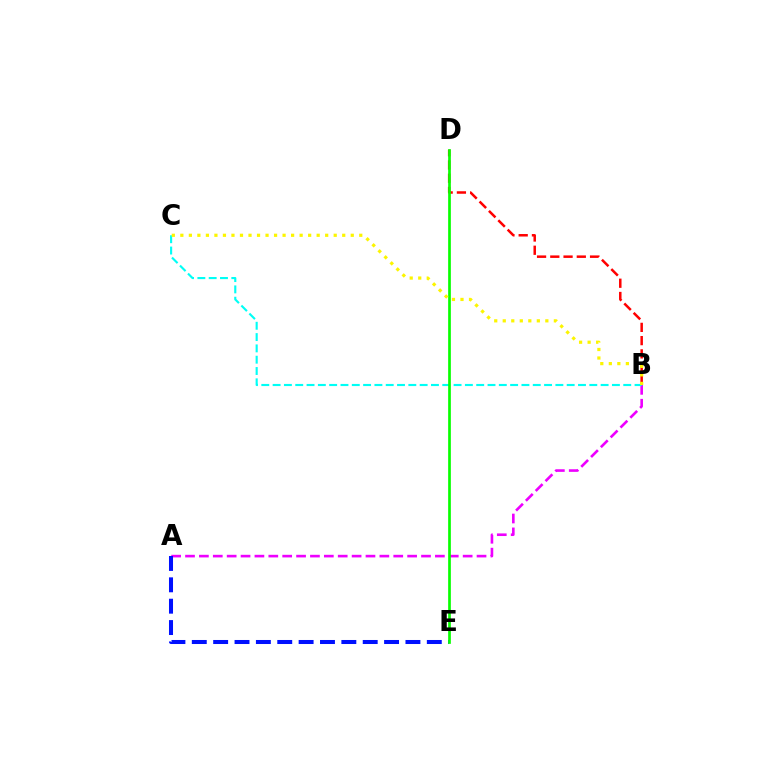{('A', 'B'): [{'color': '#ee00ff', 'line_style': 'dashed', 'thickness': 1.89}], ('B', 'D'): [{'color': '#ff0000', 'line_style': 'dashed', 'thickness': 1.8}], ('A', 'E'): [{'color': '#0010ff', 'line_style': 'dashed', 'thickness': 2.9}], ('B', 'C'): [{'color': '#00fff6', 'line_style': 'dashed', 'thickness': 1.54}, {'color': '#fcf500', 'line_style': 'dotted', 'thickness': 2.31}], ('D', 'E'): [{'color': '#08ff00', 'line_style': 'solid', 'thickness': 1.95}]}